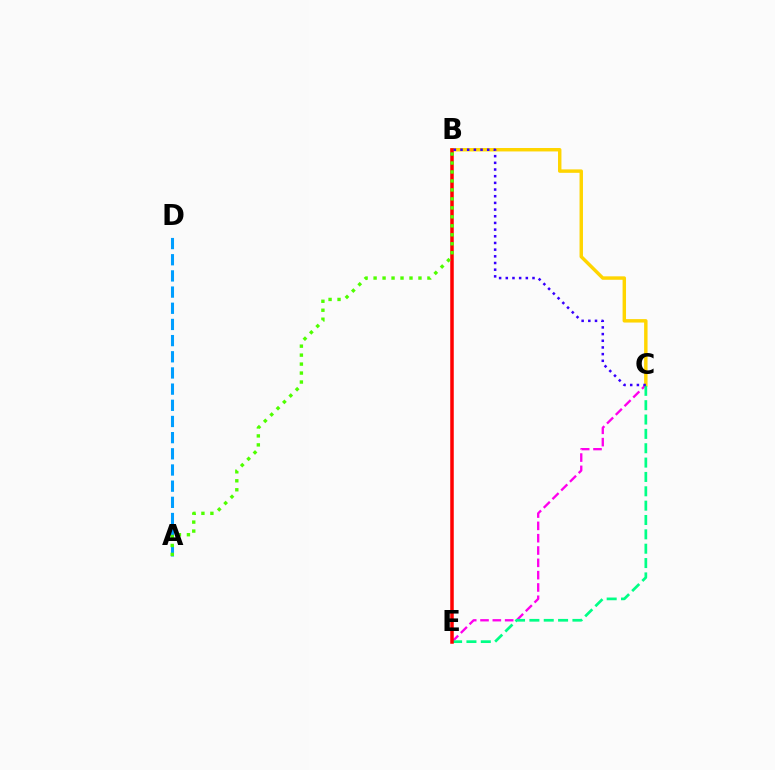{('A', 'D'): [{'color': '#009eff', 'line_style': 'dashed', 'thickness': 2.2}], ('C', 'E'): [{'color': '#ff00ed', 'line_style': 'dashed', 'thickness': 1.67}, {'color': '#00ff86', 'line_style': 'dashed', 'thickness': 1.95}], ('B', 'C'): [{'color': '#ffd500', 'line_style': 'solid', 'thickness': 2.47}, {'color': '#3700ff', 'line_style': 'dotted', 'thickness': 1.81}], ('B', 'E'): [{'color': '#ff0000', 'line_style': 'solid', 'thickness': 2.53}], ('A', 'B'): [{'color': '#4fff00', 'line_style': 'dotted', 'thickness': 2.44}]}